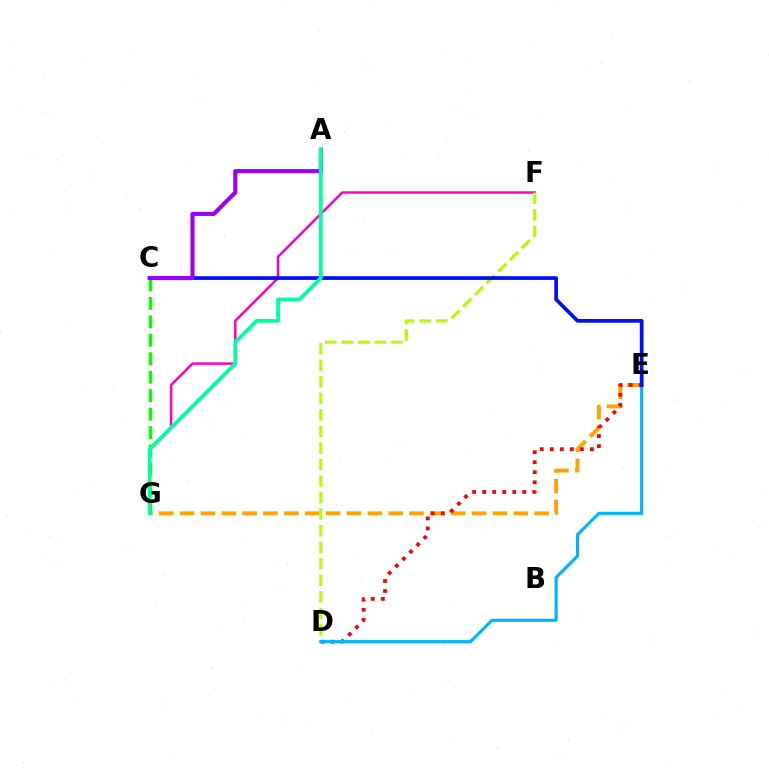{('E', 'G'): [{'color': '#ffa500', 'line_style': 'dashed', 'thickness': 2.83}], ('D', 'E'): [{'color': '#ff0000', 'line_style': 'dotted', 'thickness': 2.73}, {'color': '#00b5ff', 'line_style': 'solid', 'thickness': 2.26}], ('F', 'G'): [{'color': '#ff00bd', 'line_style': 'solid', 'thickness': 1.78}], ('D', 'F'): [{'color': '#b3ff00', 'line_style': 'dashed', 'thickness': 2.25}], ('C', 'G'): [{'color': '#08ff00', 'line_style': 'dashed', 'thickness': 2.51}], ('C', 'E'): [{'color': '#0010ff', 'line_style': 'solid', 'thickness': 2.69}], ('A', 'C'): [{'color': '#9b00ff', 'line_style': 'solid', 'thickness': 2.96}], ('A', 'G'): [{'color': '#00ff9d', 'line_style': 'solid', 'thickness': 2.71}]}